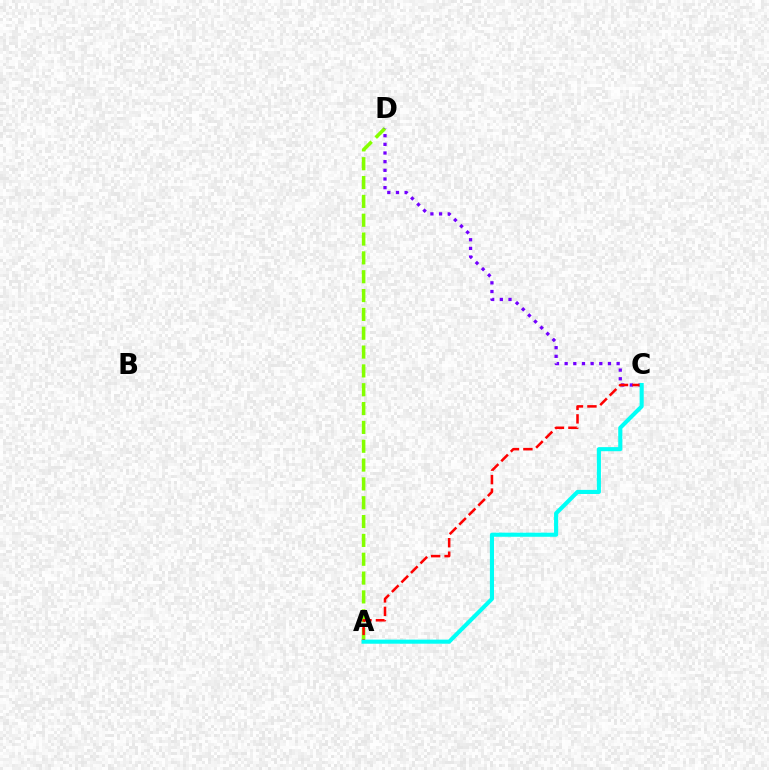{('A', 'D'): [{'color': '#84ff00', 'line_style': 'dashed', 'thickness': 2.56}], ('C', 'D'): [{'color': '#7200ff', 'line_style': 'dotted', 'thickness': 2.35}], ('A', 'C'): [{'color': '#ff0000', 'line_style': 'dashed', 'thickness': 1.83}, {'color': '#00fff6', 'line_style': 'solid', 'thickness': 2.95}]}